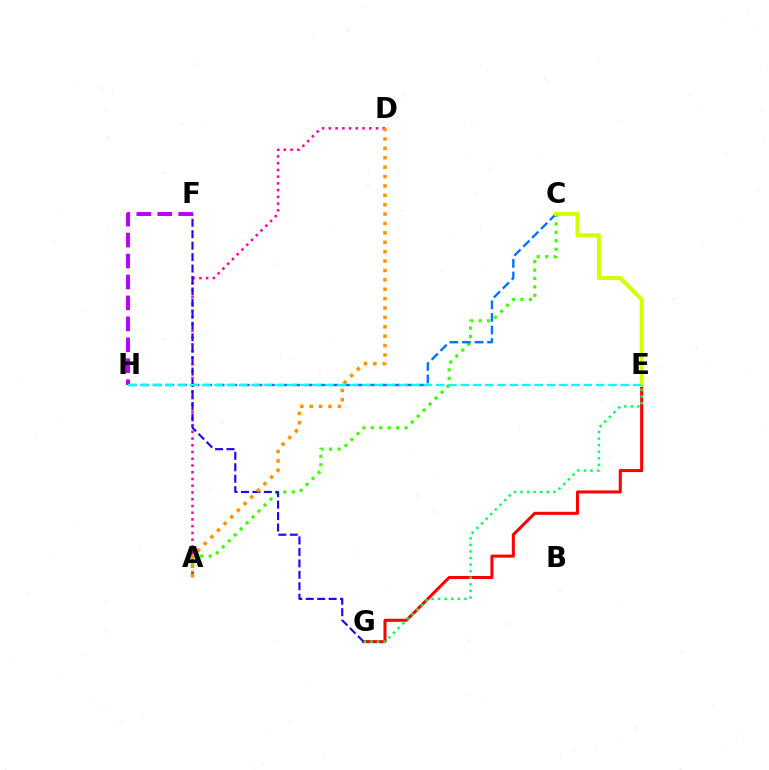{('A', 'C'): [{'color': '#3dff00', 'line_style': 'dotted', 'thickness': 2.29}], ('A', 'D'): [{'color': '#ff00ac', 'line_style': 'dotted', 'thickness': 1.83}, {'color': '#ff9400', 'line_style': 'dotted', 'thickness': 2.55}], ('C', 'H'): [{'color': '#0074ff', 'line_style': 'dashed', 'thickness': 1.71}], ('E', 'G'): [{'color': '#ff0000', 'line_style': 'solid', 'thickness': 2.19}, {'color': '#00ff5c', 'line_style': 'dotted', 'thickness': 1.79}], ('C', 'E'): [{'color': '#d1ff00', 'line_style': 'solid', 'thickness': 2.87}], ('F', 'G'): [{'color': '#2500ff', 'line_style': 'dashed', 'thickness': 1.56}], ('F', 'H'): [{'color': '#b900ff', 'line_style': 'dashed', 'thickness': 2.84}], ('E', 'H'): [{'color': '#00fff6', 'line_style': 'dashed', 'thickness': 1.67}]}